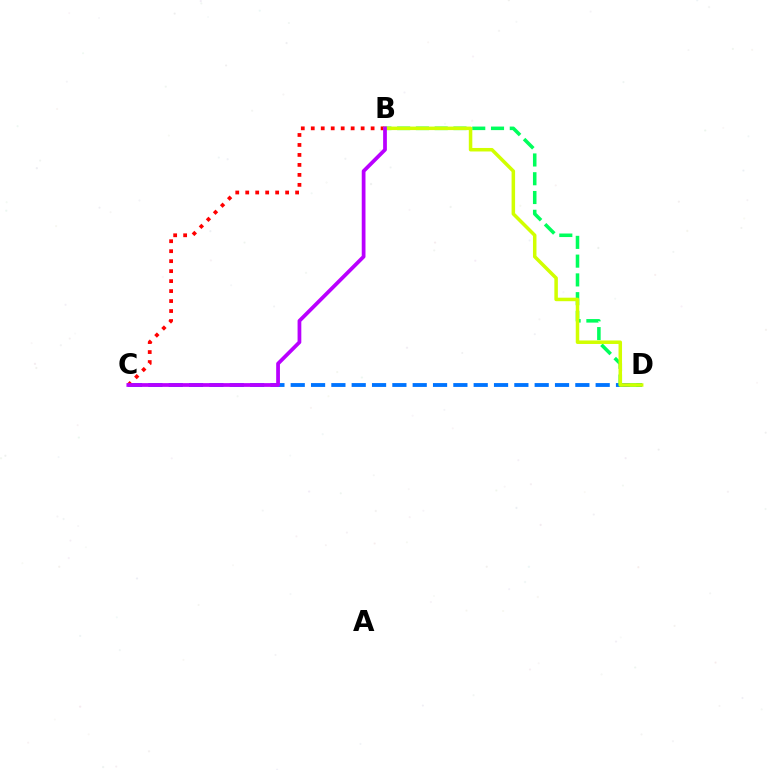{('C', 'D'): [{'color': '#0074ff', 'line_style': 'dashed', 'thickness': 2.76}], ('B', 'C'): [{'color': '#ff0000', 'line_style': 'dotted', 'thickness': 2.71}, {'color': '#b900ff', 'line_style': 'solid', 'thickness': 2.7}], ('B', 'D'): [{'color': '#00ff5c', 'line_style': 'dashed', 'thickness': 2.55}, {'color': '#d1ff00', 'line_style': 'solid', 'thickness': 2.53}]}